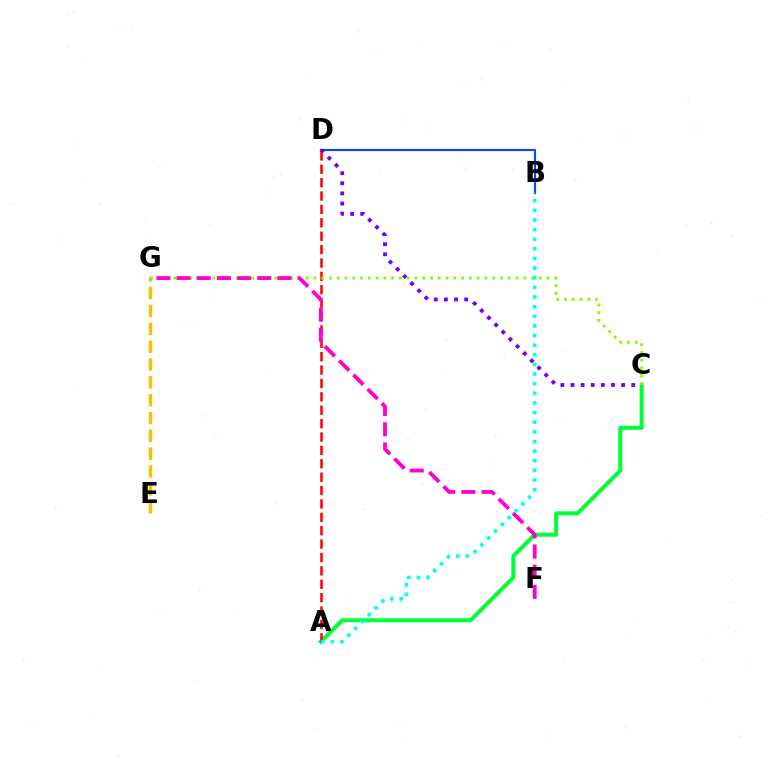{('B', 'D'): [{'color': '#004bff', 'line_style': 'solid', 'thickness': 1.54}], ('A', 'C'): [{'color': '#00ff39', 'line_style': 'solid', 'thickness': 2.9}], ('C', 'D'): [{'color': '#7200ff', 'line_style': 'dotted', 'thickness': 2.75}], ('E', 'G'): [{'color': '#ffbd00', 'line_style': 'dashed', 'thickness': 2.42}], ('A', 'D'): [{'color': '#ff0000', 'line_style': 'dashed', 'thickness': 1.82}], ('C', 'G'): [{'color': '#84ff00', 'line_style': 'dotted', 'thickness': 2.11}], ('F', 'G'): [{'color': '#ff00cf', 'line_style': 'dashed', 'thickness': 2.74}], ('A', 'B'): [{'color': '#00fff6', 'line_style': 'dotted', 'thickness': 2.62}]}